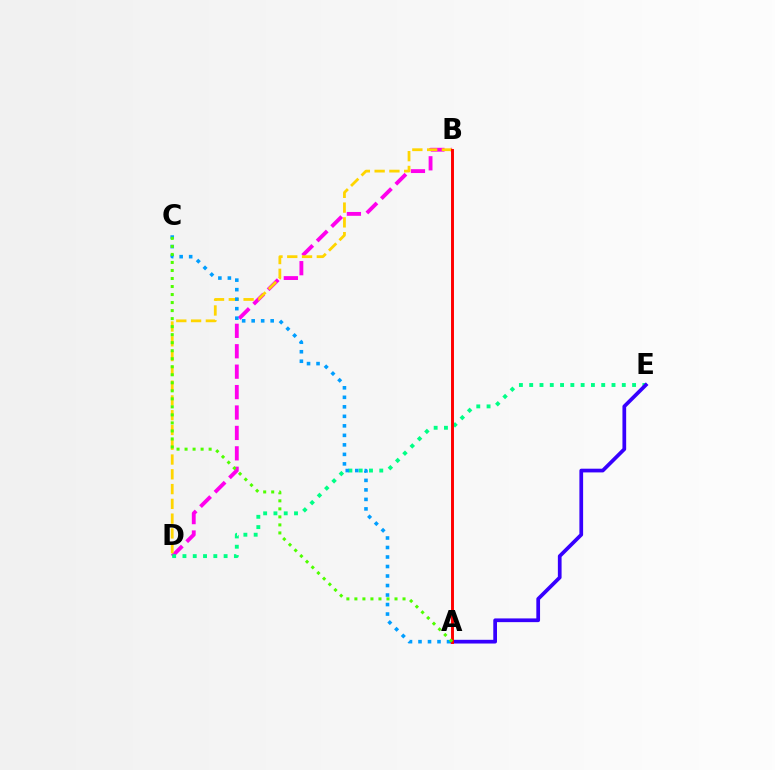{('B', 'D'): [{'color': '#ff00ed', 'line_style': 'dashed', 'thickness': 2.77}, {'color': '#ffd500', 'line_style': 'dashed', 'thickness': 2.01}], ('D', 'E'): [{'color': '#00ff86', 'line_style': 'dotted', 'thickness': 2.8}], ('A', 'C'): [{'color': '#009eff', 'line_style': 'dotted', 'thickness': 2.58}, {'color': '#4fff00', 'line_style': 'dotted', 'thickness': 2.18}], ('A', 'E'): [{'color': '#3700ff', 'line_style': 'solid', 'thickness': 2.68}], ('A', 'B'): [{'color': '#ff0000', 'line_style': 'solid', 'thickness': 2.12}]}